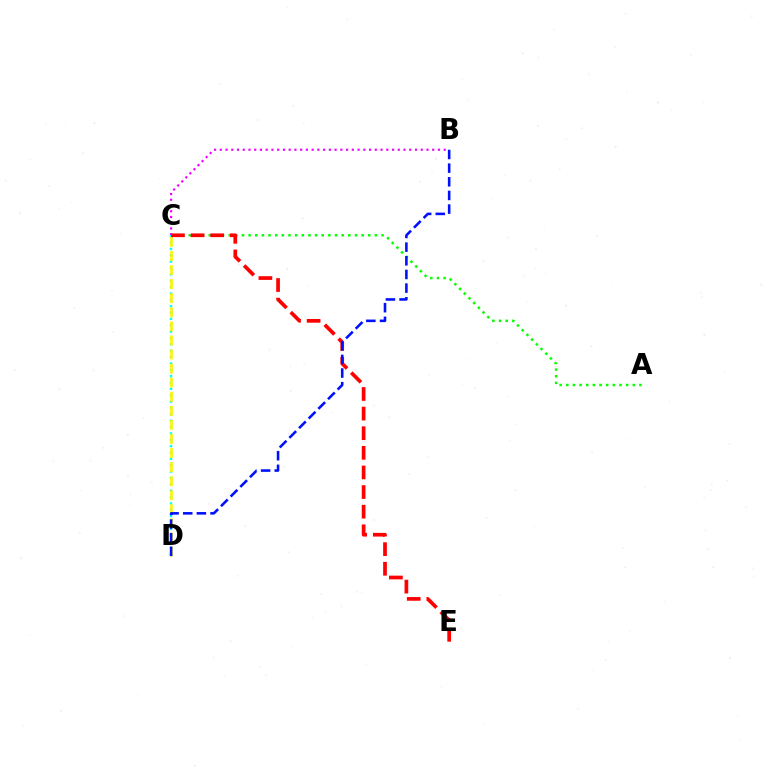{('A', 'C'): [{'color': '#08ff00', 'line_style': 'dotted', 'thickness': 1.81}], ('B', 'C'): [{'color': '#ee00ff', 'line_style': 'dotted', 'thickness': 1.56}], ('C', 'D'): [{'color': '#00fff6', 'line_style': 'dotted', 'thickness': 1.73}, {'color': '#fcf500', 'line_style': 'dashed', 'thickness': 1.91}], ('C', 'E'): [{'color': '#ff0000', 'line_style': 'dashed', 'thickness': 2.66}], ('B', 'D'): [{'color': '#0010ff', 'line_style': 'dashed', 'thickness': 1.86}]}